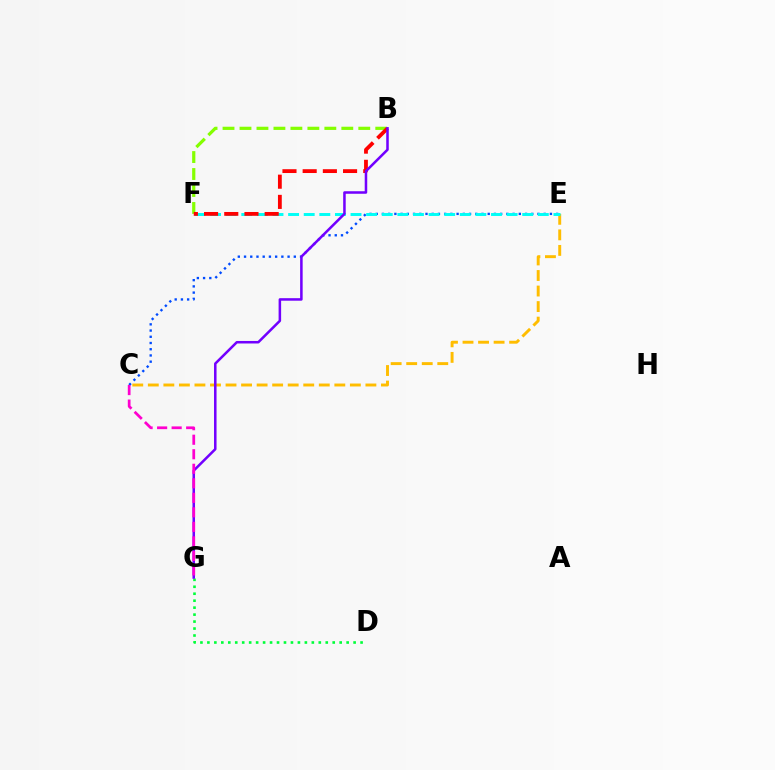{('C', 'E'): [{'color': '#ffbd00', 'line_style': 'dashed', 'thickness': 2.11}, {'color': '#004bff', 'line_style': 'dotted', 'thickness': 1.69}], ('D', 'G'): [{'color': '#00ff39', 'line_style': 'dotted', 'thickness': 1.89}], ('B', 'F'): [{'color': '#84ff00', 'line_style': 'dashed', 'thickness': 2.31}, {'color': '#ff0000', 'line_style': 'dashed', 'thickness': 2.74}], ('E', 'F'): [{'color': '#00fff6', 'line_style': 'dashed', 'thickness': 2.12}], ('B', 'G'): [{'color': '#7200ff', 'line_style': 'solid', 'thickness': 1.82}], ('C', 'G'): [{'color': '#ff00cf', 'line_style': 'dashed', 'thickness': 1.97}]}